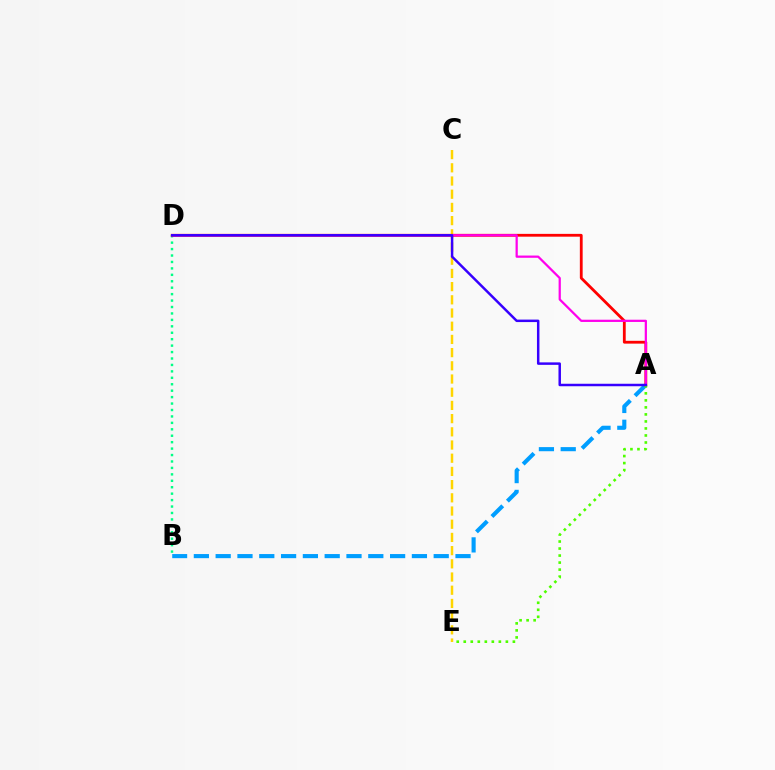{('A', 'B'): [{'color': '#009eff', 'line_style': 'dashed', 'thickness': 2.96}], ('C', 'E'): [{'color': '#ffd500', 'line_style': 'dashed', 'thickness': 1.79}], ('B', 'D'): [{'color': '#00ff86', 'line_style': 'dotted', 'thickness': 1.75}], ('A', 'D'): [{'color': '#ff0000', 'line_style': 'solid', 'thickness': 2.02}, {'color': '#ff00ed', 'line_style': 'solid', 'thickness': 1.61}, {'color': '#3700ff', 'line_style': 'solid', 'thickness': 1.79}], ('A', 'E'): [{'color': '#4fff00', 'line_style': 'dotted', 'thickness': 1.91}]}